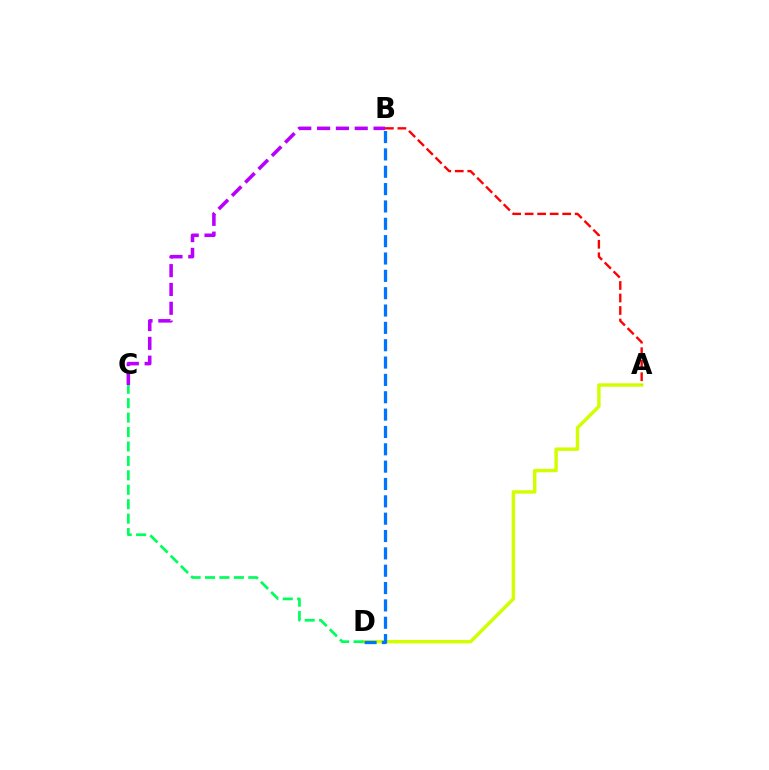{('A', 'D'): [{'color': '#d1ff00', 'line_style': 'solid', 'thickness': 2.47}], ('C', 'D'): [{'color': '#00ff5c', 'line_style': 'dashed', 'thickness': 1.96}], ('A', 'B'): [{'color': '#ff0000', 'line_style': 'dashed', 'thickness': 1.7}], ('B', 'C'): [{'color': '#b900ff', 'line_style': 'dashed', 'thickness': 2.56}], ('B', 'D'): [{'color': '#0074ff', 'line_style': 'dashed', 'thickness': 2.36}]}